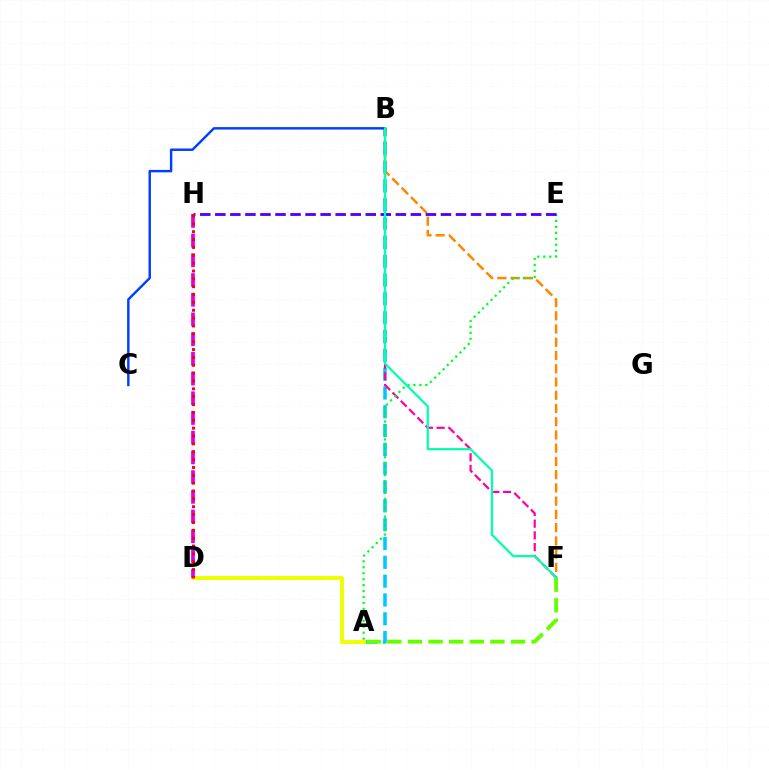{('A', 'B'): [{'color': '#00c7ff', 'line_style': 'dashed', 'thickness': 2.56}], ('A', 'D'): [{'color': '#eeff00', 'line_style': 'solid', 'thickness': 2.84}], ('B', 'F'): [{'color': '#ff8800', 'line_style': 'dashed', 'thickness': 1.8}, {'color': '#ff00a0', 'line_style': 'dashed', 'thickness': 1.59}, {'color': '#00ffaf', 'line_style': 'solid', 'thickness': 1.61}], ('A', 'E'): [{'color': '#00ff27', 'line_style': 'dotted', 'thickness': 1.62}], ('B', 'C'): [{'color': '#003fff', 'line_style': 'solid', 'thickness': 1.76}], ('A', 'F'): [{'color': '#66ff00', 'line_style': 'dashed', 'thickness': 2.8}], ('D', 'H'): [{'color': '#d600ff', 'line_style': 'dashed', 'thickness': 2.68}, {'color': '#ff0000', 'line_style': 'dotted', 'thickness': 2.14}], ('E', 'H'): [{'color': '#4f00ff', 'line_style': 'dashed', 'thickness': 2.04}]}